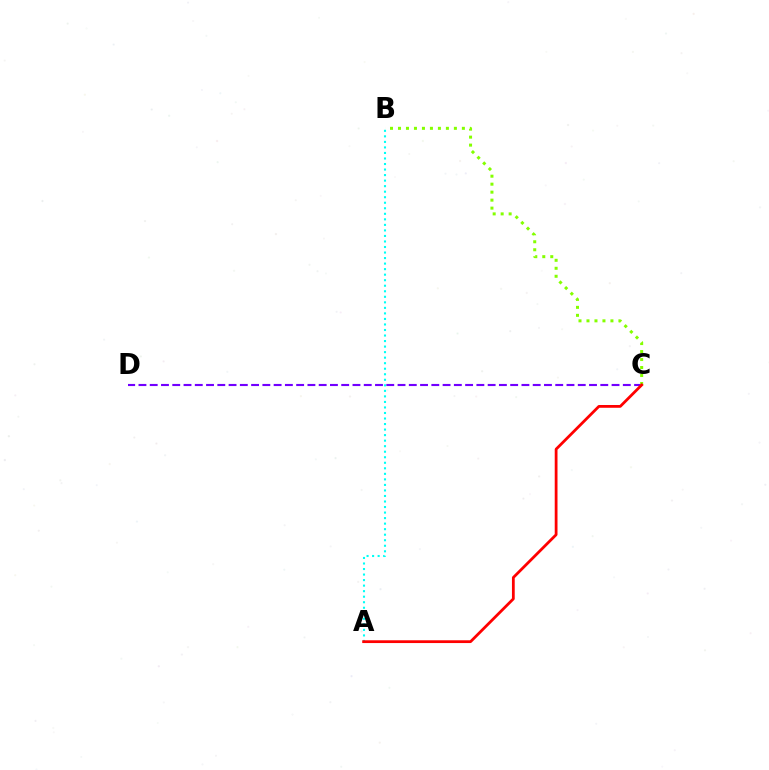{('A', 'B'): [{'color': '#00fff6', 'line_style': 'dotted', 'thickness': 1.5}], ('C', 'D'): [{'color': '#7200ff', 'line_style': 'dashed', 'thickness': 1.53}], ('B', 'C'): [{'color': '#84ff00', 'line_style': 'dotted', 'thickness': 2.17}], ('A', 'C'): [{'color': '#ff0000', 'line_style': 'solid', 'thickness': 2.0}]}